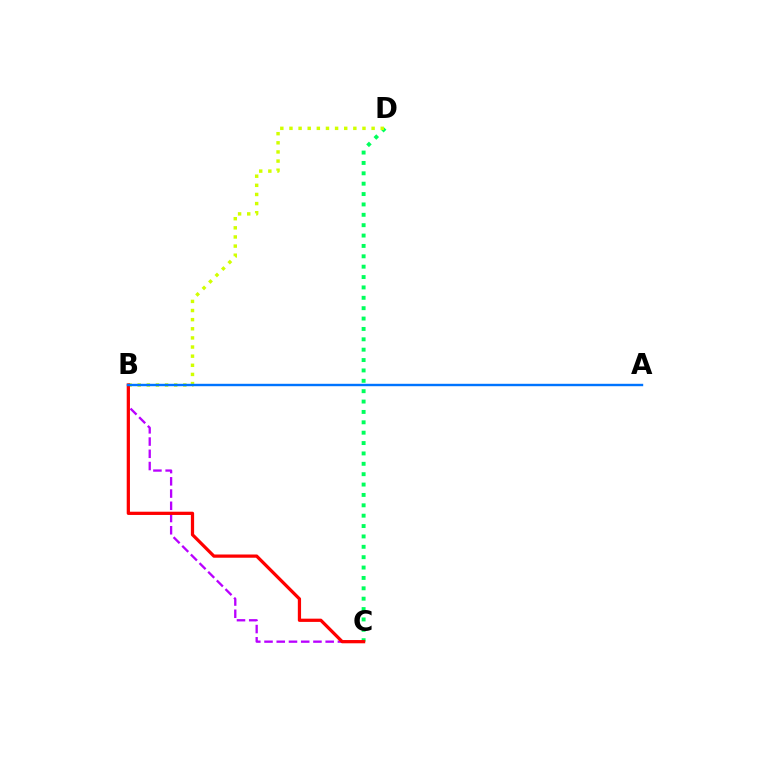{('C', 'D'): [{'color': '#00ff5c', 'line_style': 'dotted', 'thickness': 2.82}], ('B', 'C'): [{'color': '#b900ff', 'line_style': 'dashed', 'thickness': 1.66}, {'color': '#ff0000', 'line_style': 'solid', 'thickness': 2.33}], ('B', 'D'): [{'color': '#d1ff00', 'line_style': 'dotted', 'thickness': 2.48}], ('A', 'B'): [{'color': '#0074ff', 'line_style': 'solid', 'thickness': 1.73}]}